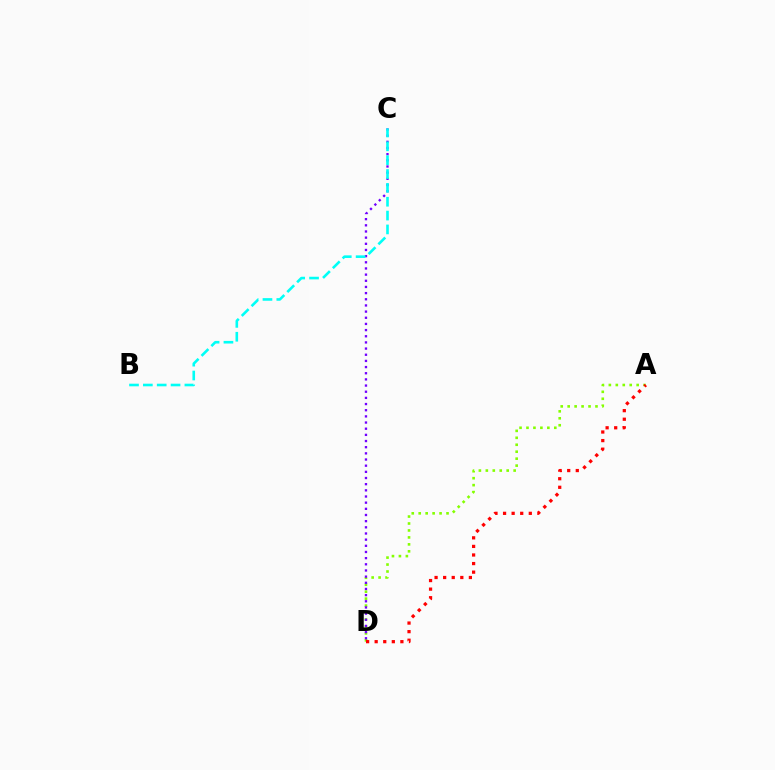{('A', 'D'): [{'color': '#84ff00', 'line_style': 'dotted', 'thickness': 1.89}, {'color': '#ff0000', 'line_style': 'dotted', 'thickness': 2.33}], ('C', 'D'): [{'color': '#7200ff', 'line_style': 'dotted', 'thickness': 1.67}], ('B', 'C'): [{'color': '#00fff6', 'line_style': 'dashed', 'thickness': 1.88}]}